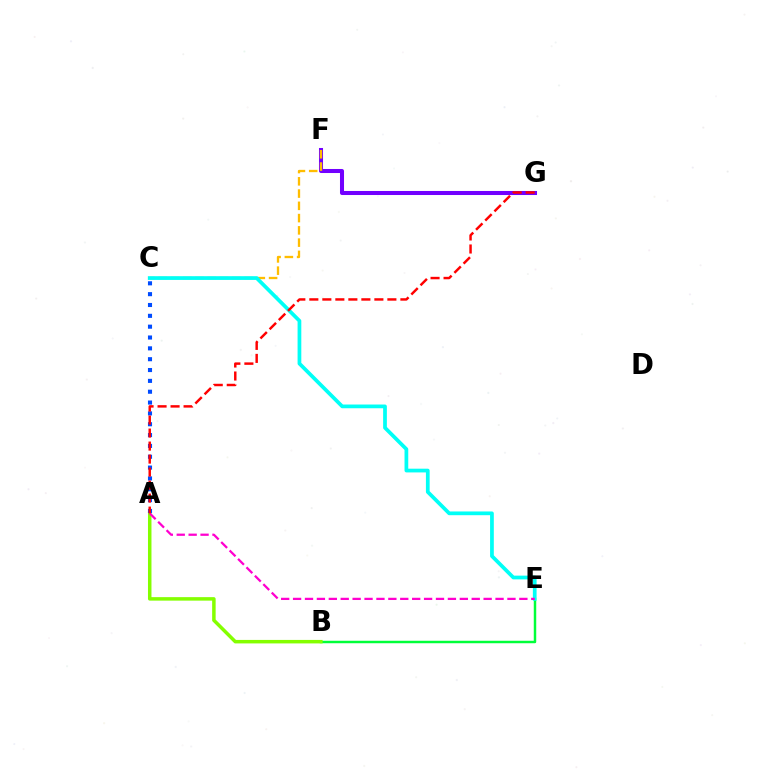{('F', 'G'): [{'color': '#7200ff', 'line_style': 'solid', 'thickness': 2.91}], ('B', 'E'): [{'color': '#00ff39', 'line_style': 'solid', 'thickness': 1.78}], ('A', 'B'): [{'color': '#84ff00', 'line_style': 'solid', 'thickness': 2.51}], ('C', 'F'): [{'color': '#ffbd00', 'line_style': 'dashed', 'thickness': 1.67}], ('C', 'E'): [{'color': '#00fff6', 'line_style': 'solid', 'thickness': 2.69}], ('A', 'E'): [{'color': '#ff00cf', 'line_style': 'dashed', 'thickness': 1.62}], ('A', 'C'): [{'color': '#004bff', 'line_style': 'dotted', 'thickness': 2.95}], ('A', 'G'): [{'color': '#ff0000', 'line_style': 'dashed', 'thickness': 1.77}]}